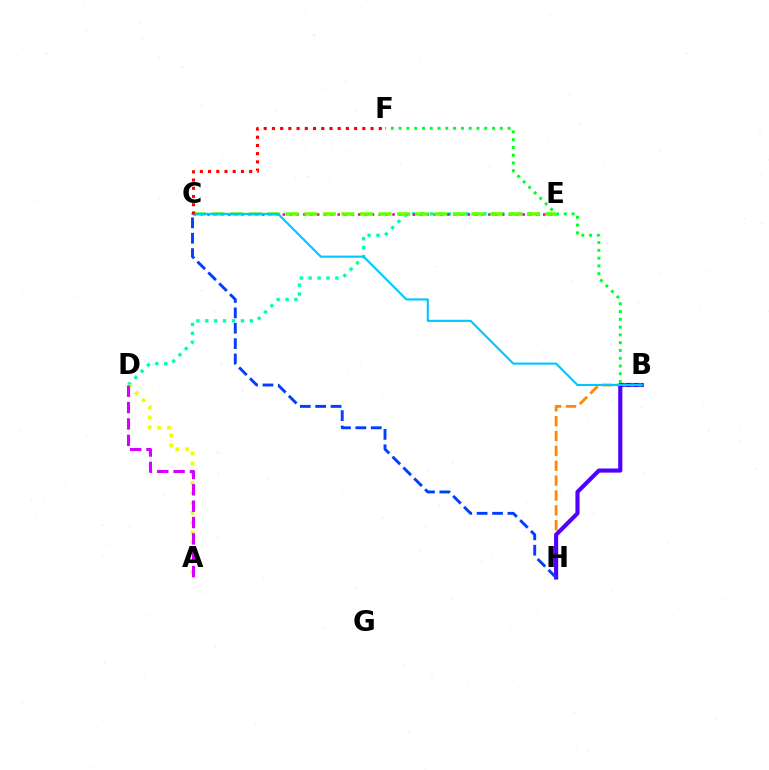{('D', 'E'): [{'color': '#00ffaf', 'line_style': 'dotted', 'thickness': 2.42}], ('C', 'E'): [{'color': '#ff00a0', 'line_style': 'dotted', 'thickness': 1.86}, {'color': '#66ff00', 'line_style': 'dashed', 'thickness': 2.52}], ('B', 'H'): [{'color': '#ff8800', 'line_style': 'dashed', 'thickness': 2.02}, {'color': '#4f00ff', 'line_style': 'solid', 'thickness': 2.97}], ('B', 'F'): [{'color': '#00ff27', 'line_style': 'dotted', 'thickness': 2.11}], ('B', 'C'): [{'color': '#00c7ff', 'line_style': 'solid', 'thickness': 1.53}], ('A', 'D'): [{'color': '#eeff00', 'line_style': 'dotted', 'thickness': 2.68}, {'color': '#d600ff', 'line_style': 'dashed', 'thickness': 2.22}], ('C', 'F'): [{'color': '#ff0000', 'line_style': 'dotted', 'thickness': 2.23}], ('C', 'H'): [{'color': '#003fff', 'line_style': 'dashed', 'thickness': 2.09}]}